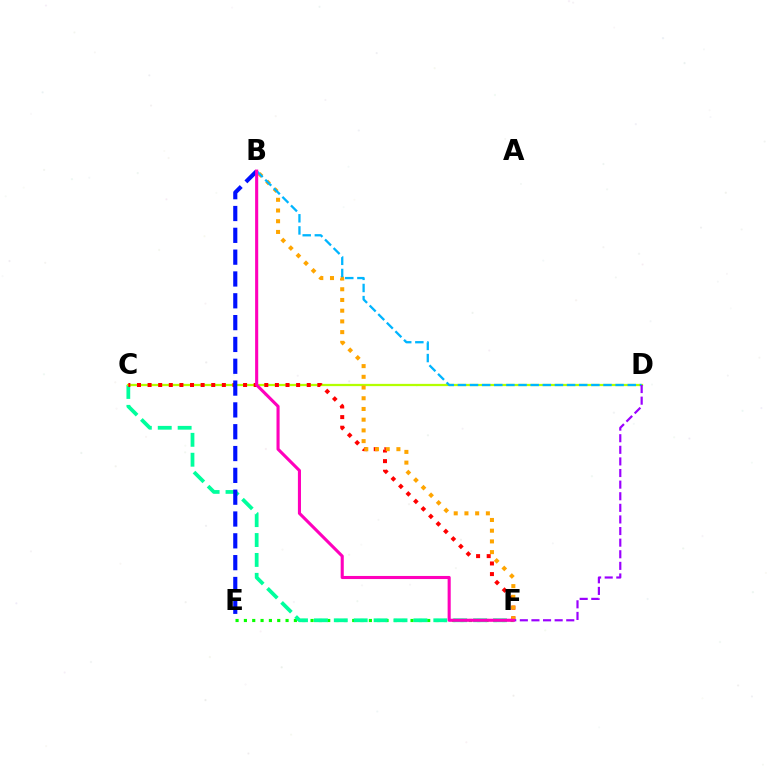{('E', 'F'): [{'color': '#08ff00', 'line_style': 'dotted', 'thickness': 2.26}], ('C', 'F'): [{'color': '#00ff9d', 'line_style': 'dashed', 'thickness': 2.7}, {'color': '#ff0000', 'line_style': 'dotted', 'thickness': 2.88}], ('C', 'D'): [{'color': '#b3ff00', 'line_style': 'solid', 'thickness': 1.62}], ('B', 'F'): [{'color': '#ffa500', 'line_style': 'dotted', 'thickness': 2.91}, {'color': '#ff00bd', 'line_style': 'solid', 'thickness': 2.23}], ('B', 'E'): [{'color': '#0010ff', 'line_style': 'dashed', 'thickness': 2.96}], ('B', 'D'): [{'color': '#00b5ff', 'line_style': 'dashed', 'thickness': 1.65}], ('D', 'F'): [{'color': '#9b00ff', 'line_style': 'dashed', 'thickness': 1.58}]}